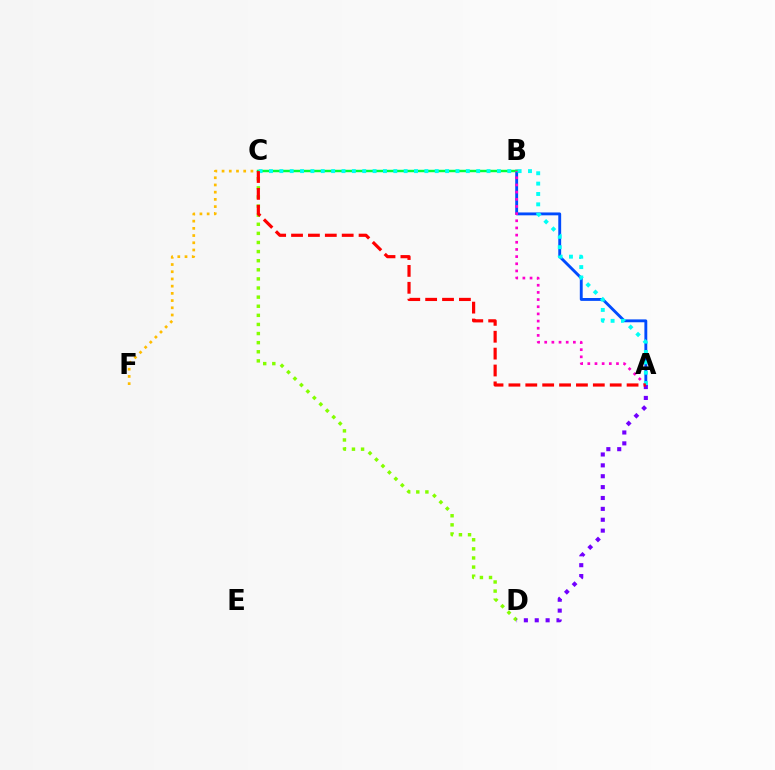{('C', 'F'): [{'color': '#ffbd00', 'line_style': 'dotted', 'thickness': 1.96}], ('A', 'B'): [{'color': '#004bff', 'line_style': 'solid', 'thickness': 2.07}, {'color': '#ff00cf', 'line_style': 'dotted', 'thickness': 1.95}], ('B', 'C'): [{'color': '#00ff39', 'line_style': 'solid', 'thickness': 1.77}], ('C', 'D'): [{'color': '#84ff00', 'line_style': 'dotted', 'thickness': 2.47}], ('A', 'C'): [{'color': '#00fff6', 'line_style': 'dotted', 'thickness': 2.81}, {'color': '#ff0000', 'line_style': 'dashed', 'thickness': 2.29}], ('A', 'D'): [{'color': '#7200ff', 'line_style': 'dotted', 'thickness': 2.96}]}